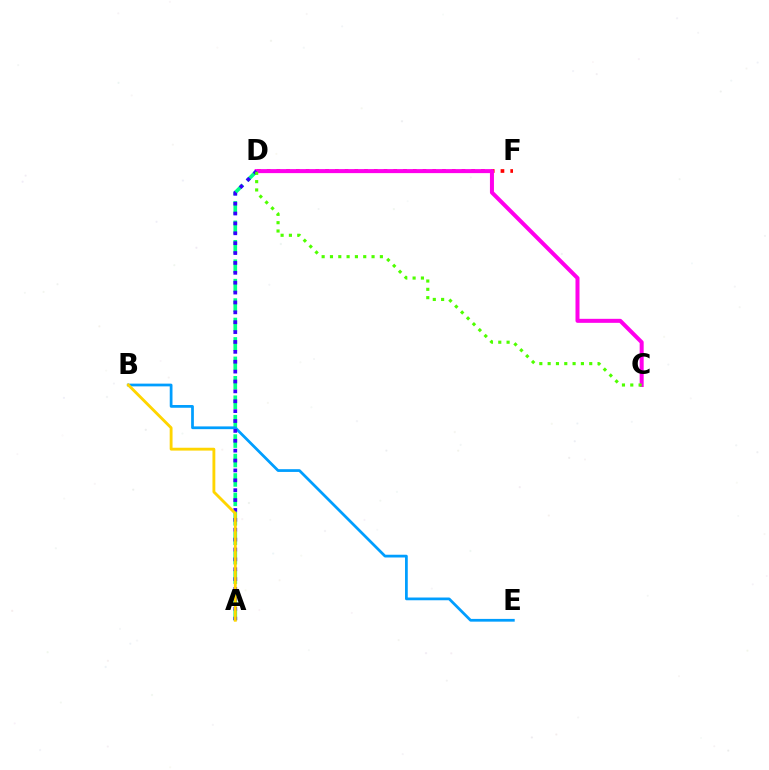{('A', 'D'): [{'color': '#00ff86', 'line_style': 'dashed', 'thickness': 2.64}, {'color': '#3700ff', 'line_style': 'dotted', 'thickness': 2.68}], ('D', 'F'): [{'color': '#ff0000', 'line_style': 'dotted', 'thickness': 2.65}], ('B', 'E'): [{'color': '#009eff', 'line_style': 'solid', 'thickness': 1.98}], ('C', 'D'): [{'color': '#ff00ed', 'line_style': 'solid', 'thickness': 2.89}, {'color': '#4fff00', 'line_style': 'dotted', 'thickness': 2.26}], ('A', 'B'): [{'color': '#ffd500', 'line_style': 'solid', 'thickness': 2.05}]}